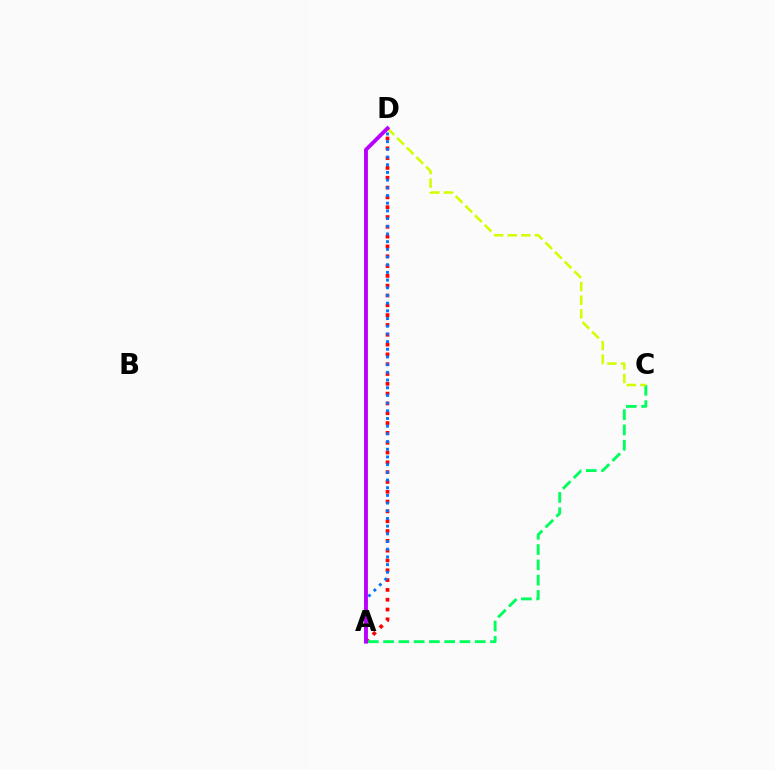{('A', 'D'): [{'color': '#ff0000', 'line_style': 'dotted', 'thickness': 2.67}, {'color': '#0074ff', 'line_style': 'dotted', 'thickness': 2.09}, {'color': '#b900ff', 'line_style': 'solid', 'thickness': 2.79}], ('A', 'C'): [{'color': '#00ff5c', 'line_style': 'dashed', 'thickness': 2.08}], ('C', 'D'): [{'color': '#d1ff00', 'line_style': 'dashed', 'thickness': 1.85}]}